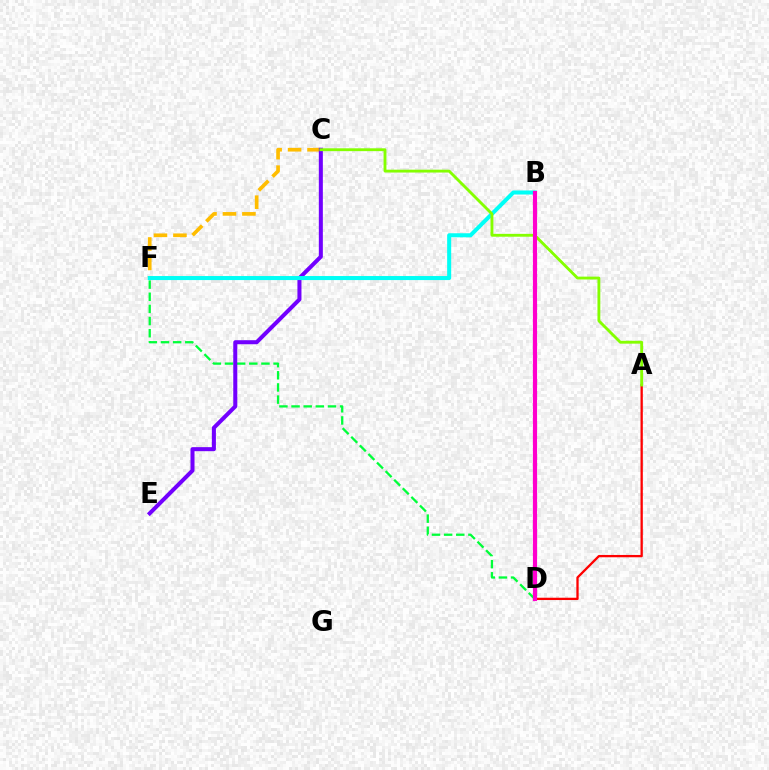{('A', 'D'): [{'color': '#ff0000', 'line_style': 'solid', 'thickness': 1.66}], ('D', 'F'): [{'color': '#00ff39', 'line_style': 'dashed', 'thickness': 1.65}], ('B', 'D'): [{'color': '#004bff', 'line_style': 'dashed', 'thickness': 1.76}, {'color': '#ff00cf', 'line_style': 'solid', 'thickness': 3.0}], ('C', 'F'): [{'color': '#ffbd00', 'line_style': 'dashed', 'thickness': 2.64}], ('C', 'E'): [{'color': '#7200ff', 'line_style': 'solid', 'thickness': 2.9}], ('B', 'F'): [{'color': '#00fff6', 'line_style': 'solid', 'thickness': 2.91}], ('A', 'C'): [{'color': '#84ff00', 'line_style': 'solid', 'thickness': 2.05}]}